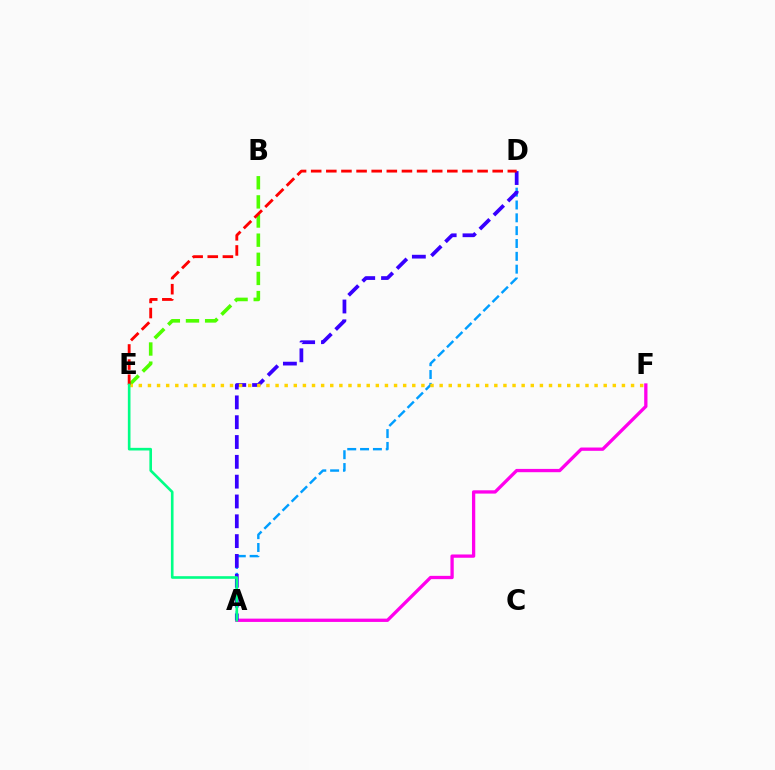{('A', 'D'): [{'color': '#009eff', 'line_style': 'dashed', 'thickness': 1.74}, {'color': '#3700ff', 'line_style': 'dashed', 'thickness': 2.69}], ('B', 'E'): [{'color': '#4fff00', 'line_style': 'dashed', 'thickness': 2.6}], ('A', 'F'): [{'color': '#ff00ed', 'line_style': 'solid', 'thickness': 2.37}], ('E', 'F'): [{'color': '#ffd500', 'line_style': 'dotted', 'thickness': 2.48}], ('D', 'E'): [{'color': '#ff0000', 'line_style': 'dashed', 'thickness': 2.05}], ('A', 'E'): [{'color': '#00ff86', 'line_style': 'solid', 'thickness': 1.9}]}